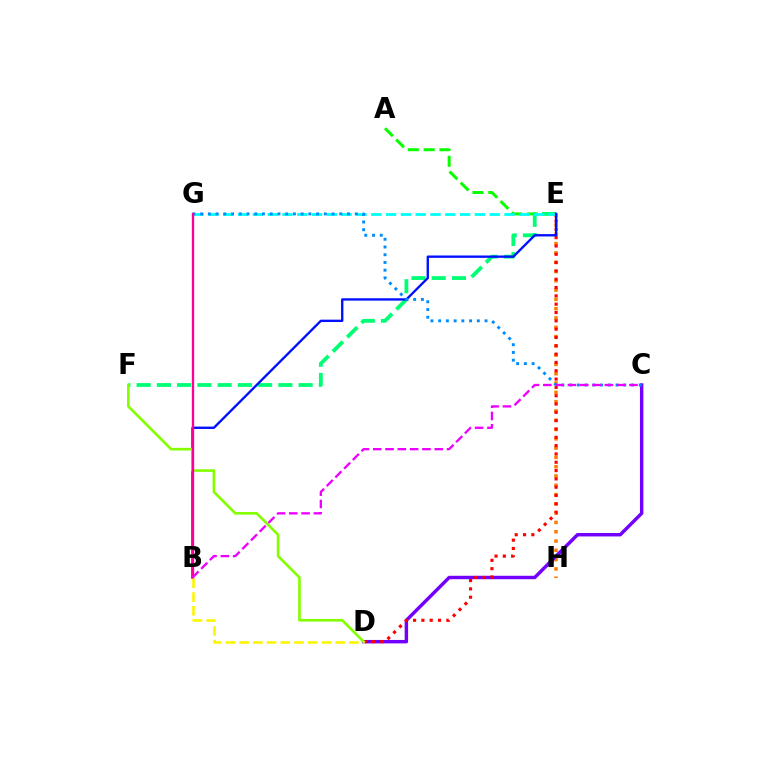{('A', 'E'): [{'color': '#08ff00', 'line_style': 'dashed', 'thickness': 2.15}], ('E', 'H'): [{'color': '#ff7c00', 'line_style': 'dotted', 'thickness': 2.53}], ('E', 'F'): [{'color': '#00ff74', 'line_style': 'dashed', 'thickness': 2.75}], ('C', 'D'): [{'color': '#7200ff', 'line_style': 'solid', 'thickness': 2.47}], ('E', 'G'): [{'color': '#00fff6', 'line_style': 'dashed', 'thickness': 2.01}], ('D', 'E'): [{'color': '#ff0000', 'line_style': 'dotted', 'thickness': 2.26}], ('B', 'E'): [{'color': '#0010ff', 'line_style': 'solid', 'thickness': 1.7}], ('D', 'F'): [{'color': '#84ff00', 'line_style': 'solid', 'thickness': 1.9}], ('C', 'G'): [{'color': '#008cff', 'line_style': 'dotted', 'thickness': 2.1}], ('B', 'G'): [{'color': '#ff0094', 'line_style': 'solid', 'thickness': 1.68}], ('B', 'C'): [{'color': '#ee00ff', 'line_style': 'dashed', 'thickness': 1.67}], ('B', 'D'): [{'color': '#fcf500', 'line_style': 'dashed', 'thickness': 1.86}]}